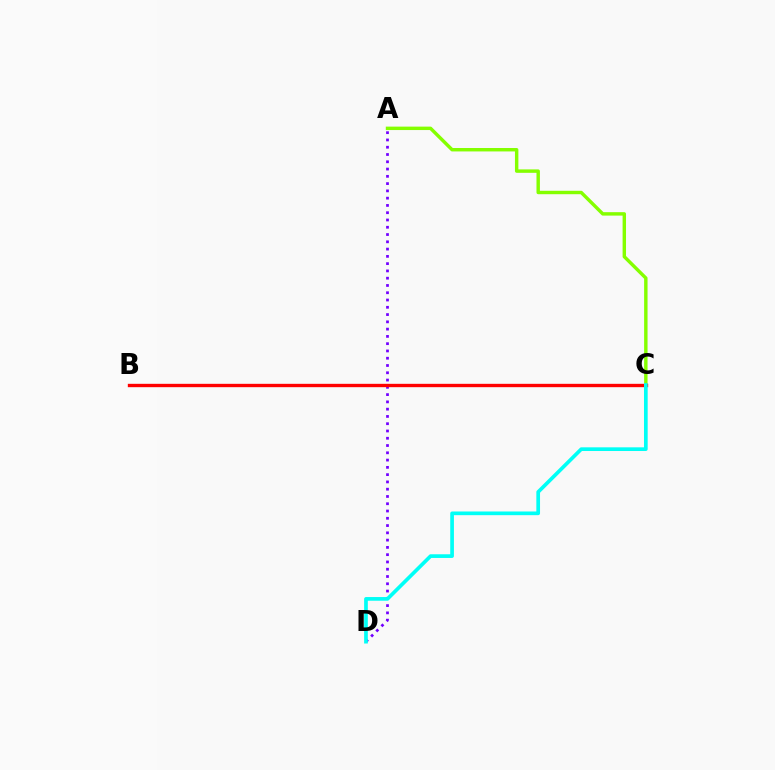{('A', 'D'): [{'color': '#7200ff', 'line_style': 'dotted', 'thickness': 1.98}], ('A', 'C'): [{'color': '#84ff00', 'line_style': 'solid', 'thickness': 2.46}], ('B', 'C'): [{'color': '#ff0000', 'line_style': 'solid', 'thickness': 2.42}], ('C', 'D'): [{'color': '#00fff6', 'line_style': 'solid', 'thickness': 2.65}]}